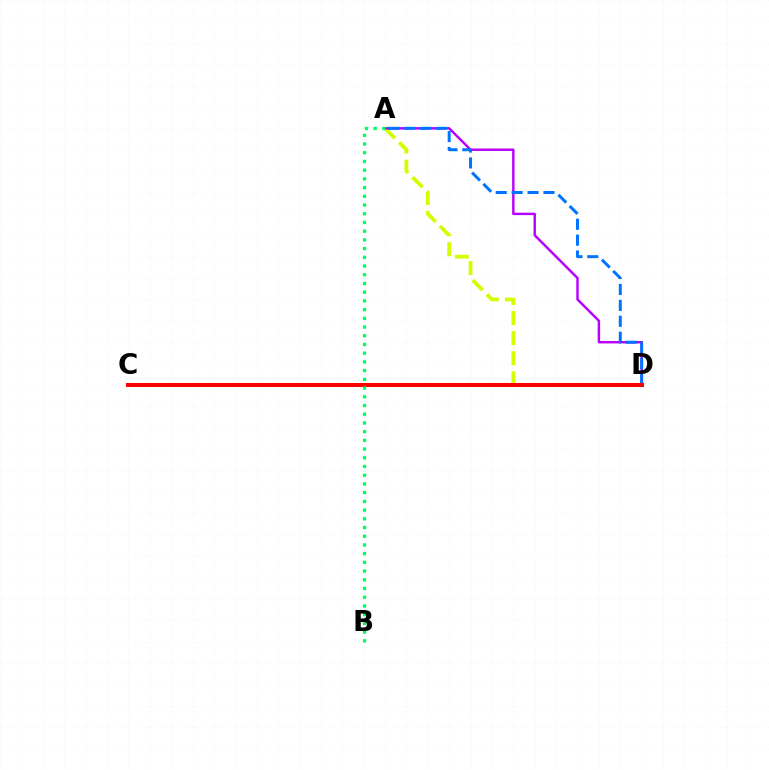{('A', 'D'): [{'color': '#d1ff00', 'line_style': 'dashed', 'thickness': 2.73}, {'color': '#b900ff', 'line_style': 'solid', 'thickness': 1.76}, {'color': '#0074ff', 'line_style': 'dashed', 'thickness': 2.16}], ('C', 'D'): [{'color': '#ff0000', 'line_style': 'solid', 'thickness': 2.9}], ('A', 'B'): [{'color': '#00ff5c', 'line_style': 'dotted', 'thickness': 2.37}]}